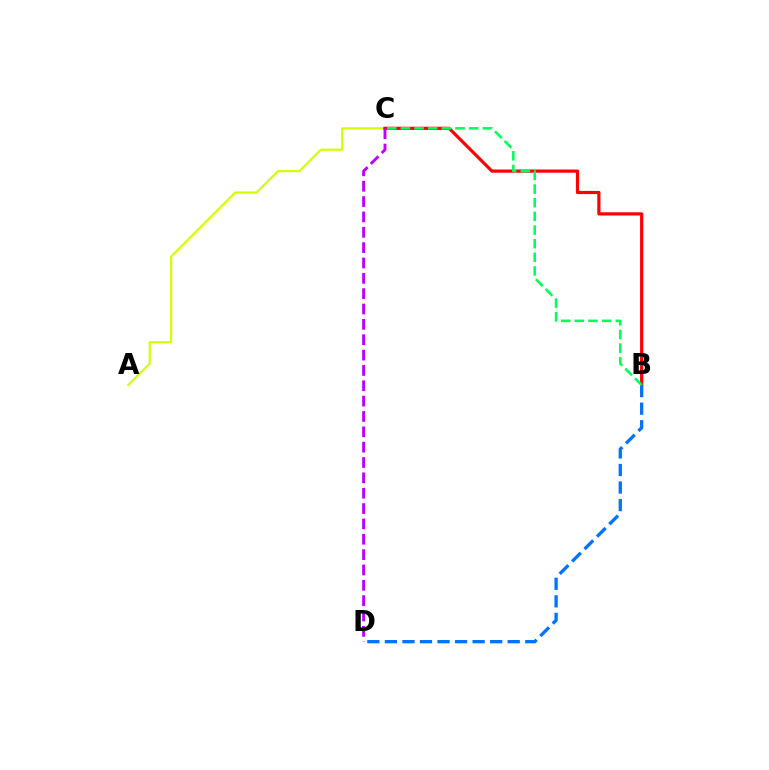{('A', 'C'): [{'color': '#d1ff00', 'line_style': 'solid', 'thickness': 1.56}], ('B', 'C'): [{'color': '#ff0000', 'line_style': 'solid', 'thickness': 2.3}, {'color': '#00ff5c', 'line_style': 'dashed', 'thickness': 1.85}], ('B', 'D'): [{'color': '#0074ff', 'line_style': 'dashed', 'thickness': 2.38}], ('C', 'D'): [{'color': '#b900ff', 'line_style': 'dashed', 'thickness': 2.09}]}